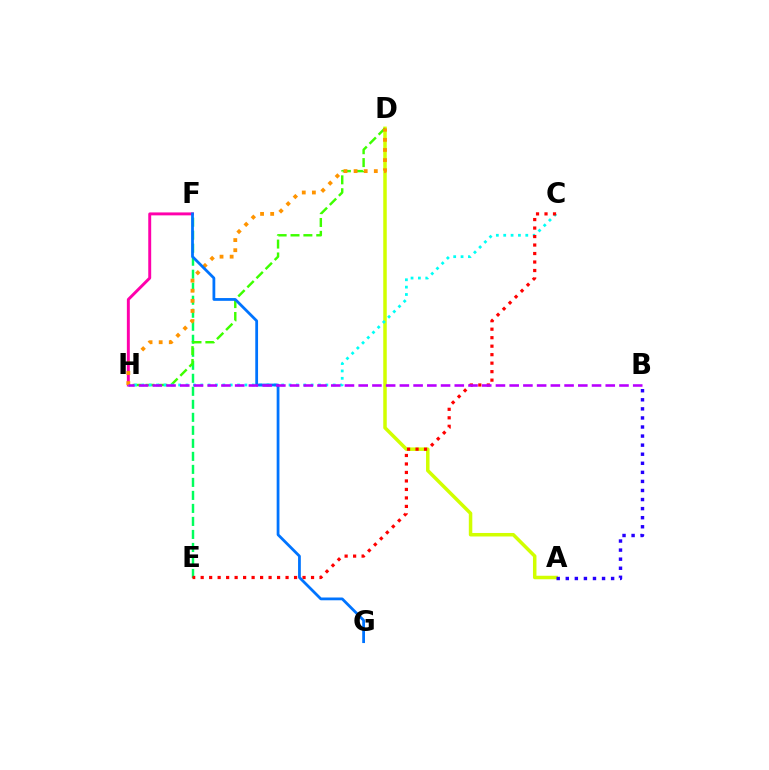{('A', 'D'): [{'color': '#d1ff00', 'line_style': 'solid', 'thickness': 2.52}], ('E', 'F'): [{'color': '#00ff5c', 'line_style': 'dashed', 'thickness': 1.77}], ('D', 'H'): [{'color': '#3dff00', 'line_style': 'dashed', 'thickness': 1.75}, {'color': '#ff9400', 'line_style': 'dotted', 'thickness': 2.75}], ('F', 'H'): [{'color': '#ff00ac', 'line_style': 'solid', 'thickness': 2.11}], ('C', 'H'): [{'color': '#00fff6', 'line_style': 'dotted', 'thickness': 2.0}], ('C', 'E'): [{'color': '#ff0000', 'line_style': 'dotted', 'thickness': 2.31}], ('A', 'B'): [{'color': '#2500ff', 'line_style': 'dotted', 'thickness': 2.46}], ('F', 'G'): [{'color': '#0074ff', 'line_style': 'solid', 'thickness': 2.0}], ('B', 'H'): [{'color': '#b900ff', 'line_style': 'dashed', 'thickness': 1.86}]}